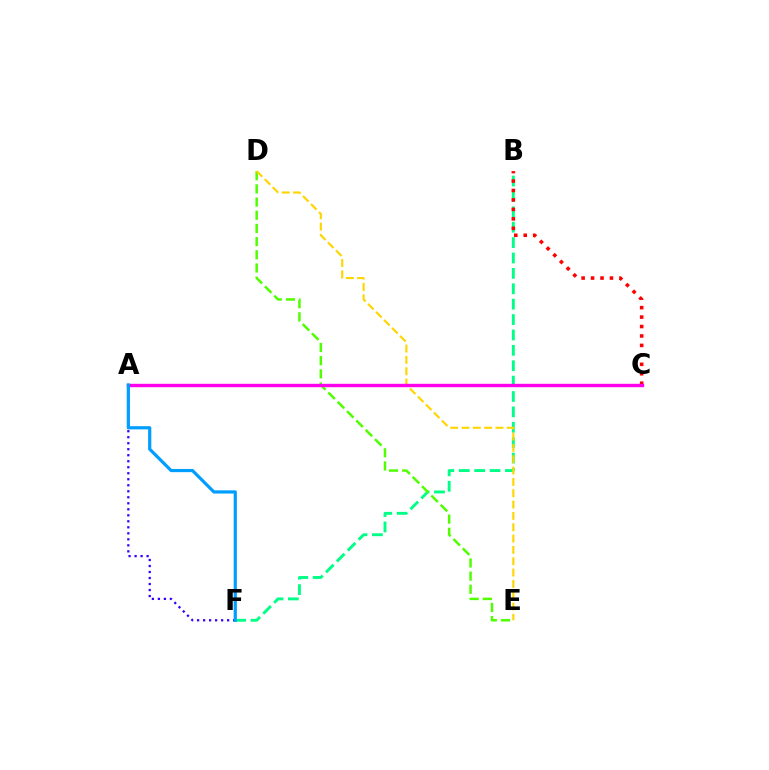{('A', 'F'): [{'color': '#3700ff', 'line_style': 'dotted', 'thickness': 1.63}, {'color': '#009eff', 'line_style': 'solid', 'thickness': 2.3}], ('B', 'F'): [{'color': '#00ff86', 'line_style': 'dashed', 'thickness': 2.09}], ('D', 'E'): [{'color': '#4fff00', 'line_style': 'dashed', 'thickness': 1.79}, {'color': '#ffd500', 'line_style': 'dashed', 'thickness': 1.54}], ('B', 'C'): [{'color': '#ff0000', 'line_style': 'dotted', 'thickness': 2.57}], ('A', 'C'): [{'color': '#ff00ed', 'line_style': 'solid', 'thickness': 2.44}]}